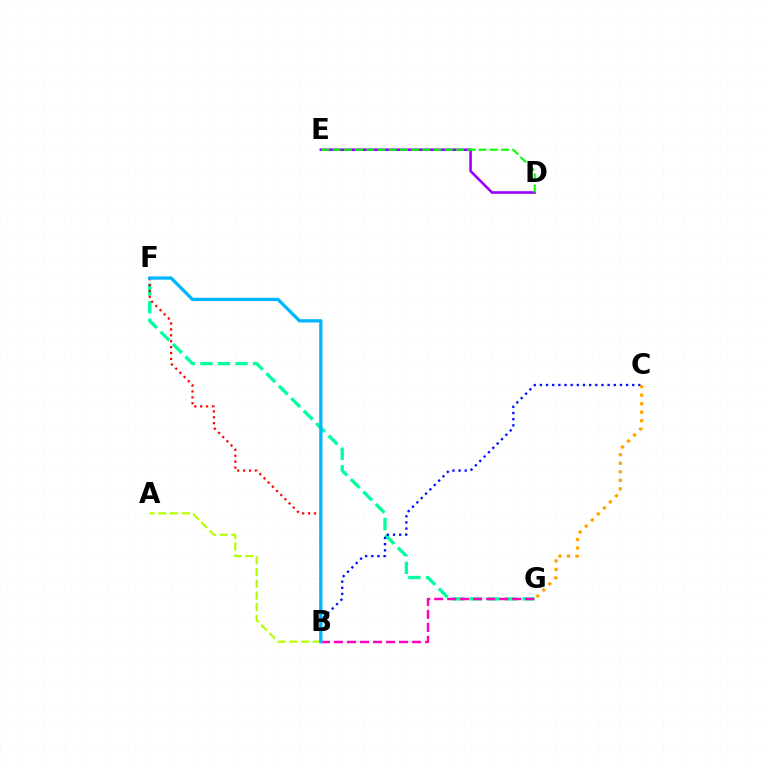{('F', 'G'): [{'color': '#00ff9d', 'line_style': 'dashed', 'thickness': 2.39}], ('B', 'C'): [{'color': '#0010ff', 'line_style': 'dotted', 'thickness': 1.67}], ('A', 'B'): [{'color': '#b3ff00', 'line_style': 'dashed', 'thickness': 1.59}], ('B', 'G'): [{'color': '#ff00bd', 'line_style': 'dashed', 'thickness': 1.77}], ('B', 'F'): [{'color': '#ff0000', 'line_style': 'dotted', 'thickness': 1.61}, {'color': '#00b5ff', 'line_style': 'solid', 'thickness': 2.35}], ('D', 'E'): [{'color': '#9b00ff', 'line_style': 'solid', 'thickness': 1.87}, {'color': '#08ff00', 'line_style': 'dashed', 'thickness': 1.52}], ('C', 'G'): [{'color': '#ffa500', 'line_style': 'dotted', 'thickness': 2.32}]}